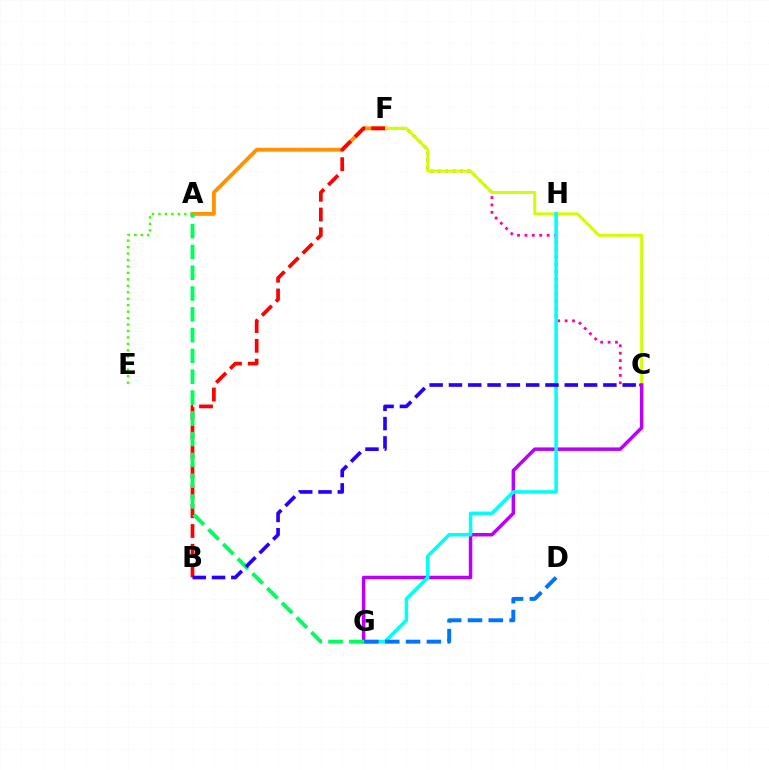{('A', 'F'): [{'color': '#ff9400', 'line_style': 'solid', 'thickness': 2.81}], ('C', 'F'): [{'color': '#ff00ac', 'line_style': 'dotted', 'thickness': 2.01}, {'color': '#d1ff00', 'line_style': 'solid', 'thickness': 2.18}], ('C', 'G'): [{'color': '#b900ff', 'line_style': 'solid', 'thickness': 2.52}], ('A', 'E'): [{'color': '#3dff00', 'line_style': 'dotted', 'thickness': 1.75}], ('G', 'H'): [{'color': '#00fff6', 'line_style': 'solid', 'thickness': 2.54}], ('B', 'F'): [{'color': '#ff0000', 'line_style': 'dashed', 'thickness': 2.68}], ('A', 'G'): [{'color': '#00ff5c', 'line_style': 'dashed', 'thickness': 2.83}], ('D', 'G'): [{'color': '#0074ff', 'line_style': 'dashed', 'thickness': 2.83}], ('B', 'C'): [{'color': '#2500ff', 'line_style': 'dashed', 'thickness': 2.62}]}